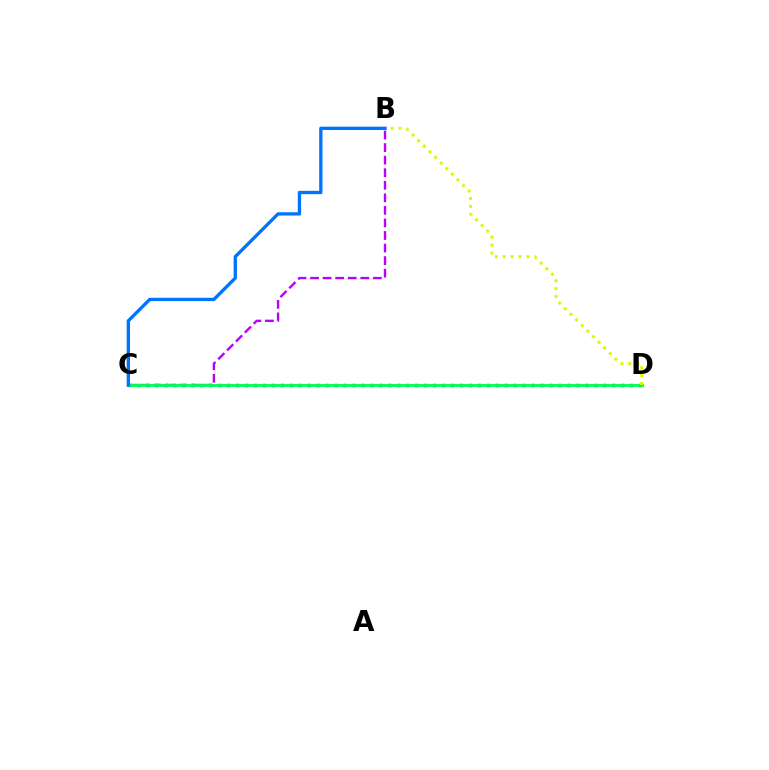{('C', 'D'): [{'color': '#ff0000', 'line_style': 'dotted', 'thickness': 2.43}, {'color': '#00ff5c', 'line_style': 'solid', 'thickness': 2.08}], ('B', 'C'): [{'color': '#b900ff', 'line_style': 'dashed', 'thickness': 1.71}, {'color': '#0074ff', 'line_style': 'solid', 'thickness': 2.39}], ('B', 'D'): [{'color': '#d1ff00', 'line_style': 'dotted', 'thickness': 2.16}]}